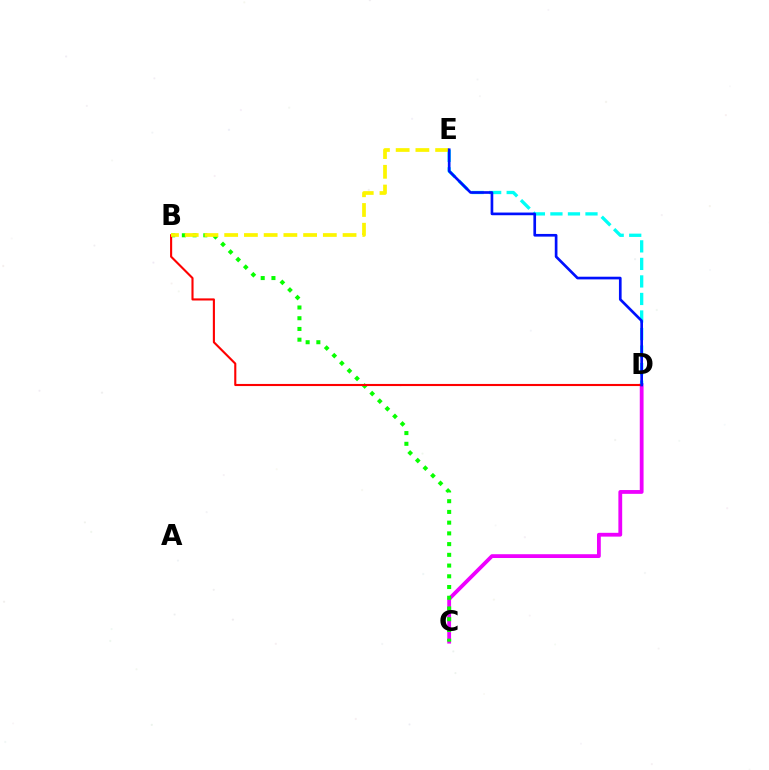{('C', 'D'): [{'color': '#ee00ff', 'line_style': 'solid', 'thickness': 2.74}], ('D', 'E'): [{'color': '#00fff6', 'line_style': 'dashed', 'thickness': 2.38}, {'color': '#0010ff', 'line_style': 'solid', 'thickness': 1.92}], ('B', 'C'): [{'color': '#08ff00', 'line_style': 'dotted', 'thickness': 2.92}], ('B', 'D'): [{'color': '#ff0000', 'line_style': 'solid', 'thickness': 1.52}], ('B', 'E'): [{'color': '#fcf500', 'line_style': 'dashed', 'thickness': 2.68}]}